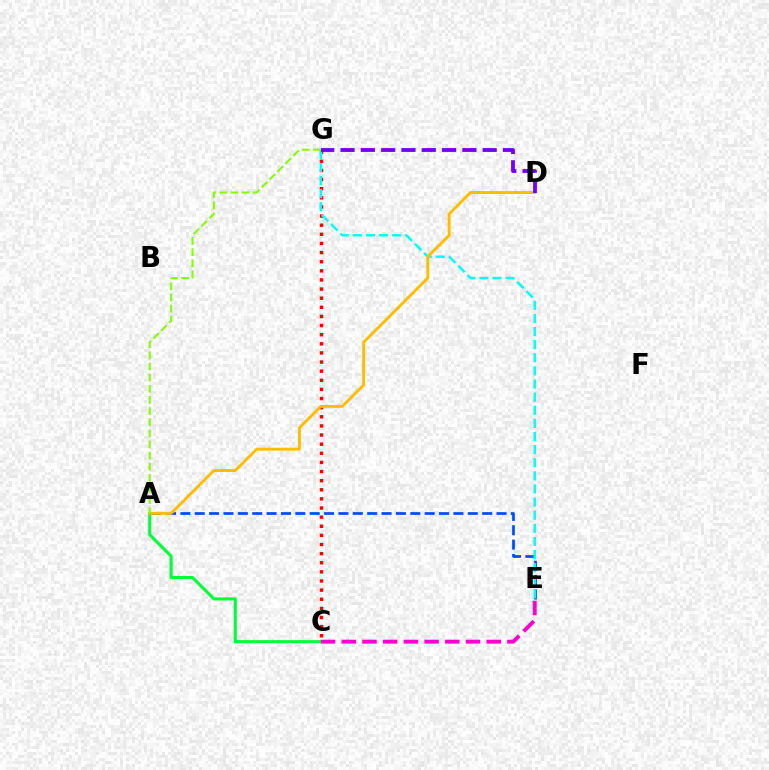{('A', 'E'): [{'color': '#004bff', 'line_style': 'dashed', 'thickness': 1.95}], ('C', 'G'): [{'color': '#ff0000', 'line_style': 'dotted', 'thickness': 2.48}], ('E', 'G'): [{'color': '#00fff6', 'line_style': 'dashed', 'thickness': 1.78}], ('A', 'C'): [{'color': '#00ff39', 'line_style': 'solid', 'thickness': 2.2}], ('C', 'E'): [{'color': '#ff00cf', 'line_style': 'dashed', 'thickness': 2.81}], ('A', 'D'): [{'color': '#ffbd00', 'line_style': 'solid', 'thickness': 2.08}], ('D', 'G'): [{'color': '#7200ff', 'line_style': 'dashed', 'thickness': 2.76}], ('A', 'G'): [{'color': '#84ff00', 'line_style': 'dashed', 'thickness': 1.51}]}